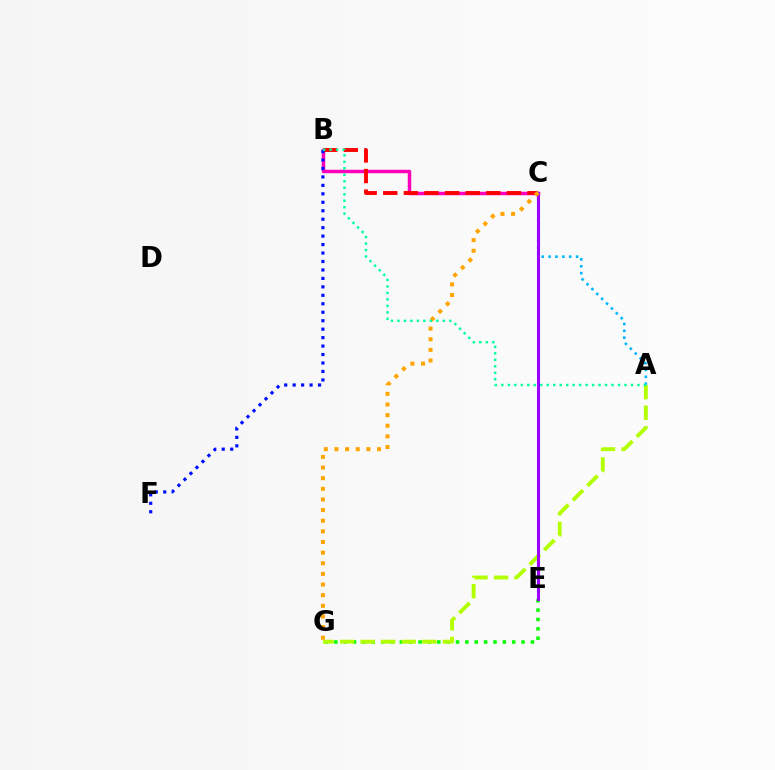{('B', 'C'): [{'color': '#ff00bd', 'line_style': 'solid', 'thickness': 2.5}, {'color': '#ff0000', 'line_style': 'dashed', 'thickness': 2.8}], ('B', 'F'): [{'color': '#0010ff', 'line_style': 'dotted', 'thickness': 2.3}], ('E', 'G'): [{'color': '#08ff00', 'line_style': 'dotted', 'thickness': 2.54}], ('A', 'G'): [{'color': '#b3ff00', 'line_style': 'dashed', 'thickness': 2.79}], ('A', 'C'): [{'color': '#00b5ff', 'line_style': 'dotted', 'thickness': 1.87}], ('C', 'E'): [{'color': '#9b00ff', 'line_style': 'solid', 'thickness': 2.2}], ('C', 'G'): [{'color': '#ffa500', 'line_style': 'dotted', 'thickness': 2.89}], ('A', 'B'): [{'color': '#00ff9d', 'line_style': 'dotted', 'thickness': 1.76}]}